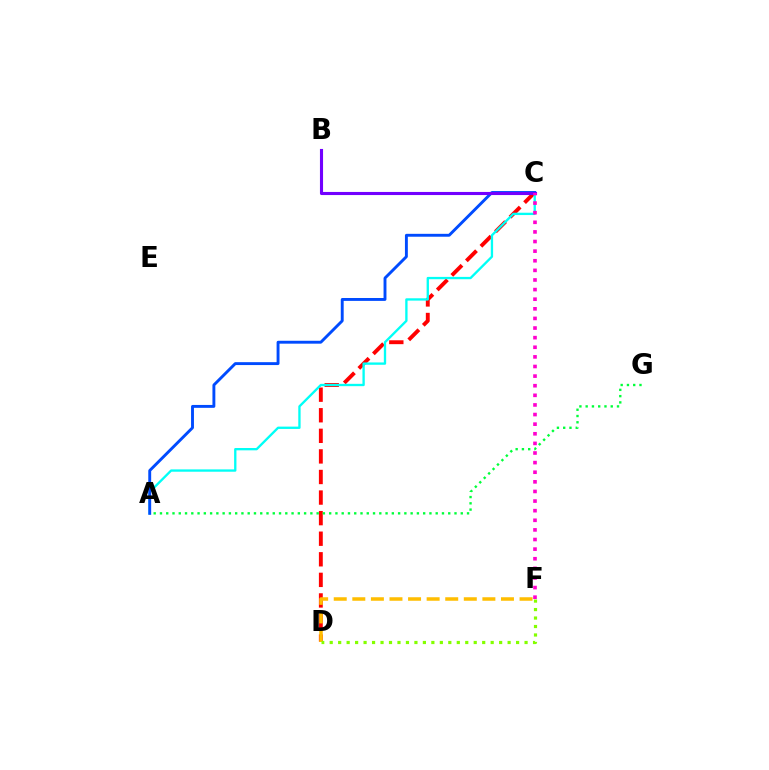{('C', 'D'): [{'color': '#ff0000', 'line_style': 'dashed', 'thickness': 2.8}], ('A', 'C'): [{'color': '#00fff6', 'line_style': 'solid', 'thickness': 1.68}, {'color': '#004bff', 'line_style': 'solid', 'thickness': 2.09}], ('D', 'F'): [{'color': '#ffbd00', 'line_style': 'dashed', 'thickness': 2.52}, {'color': '#84ff00', 'line_style': 'dotted', 'thickness': 2.3}], ('B', 'C'): [{'color': '#7200ff', 'line_style': 'solid', 'thickness': 2.23}], ('A', 'G'): [{'color': '#00ff39', 'line_style': 'dotted', 'thickness': 1.7}], ('C', 'F'): [{'color': '#ff00cf', 'line_style': 'dotted', 'thickness': 2.61}]}